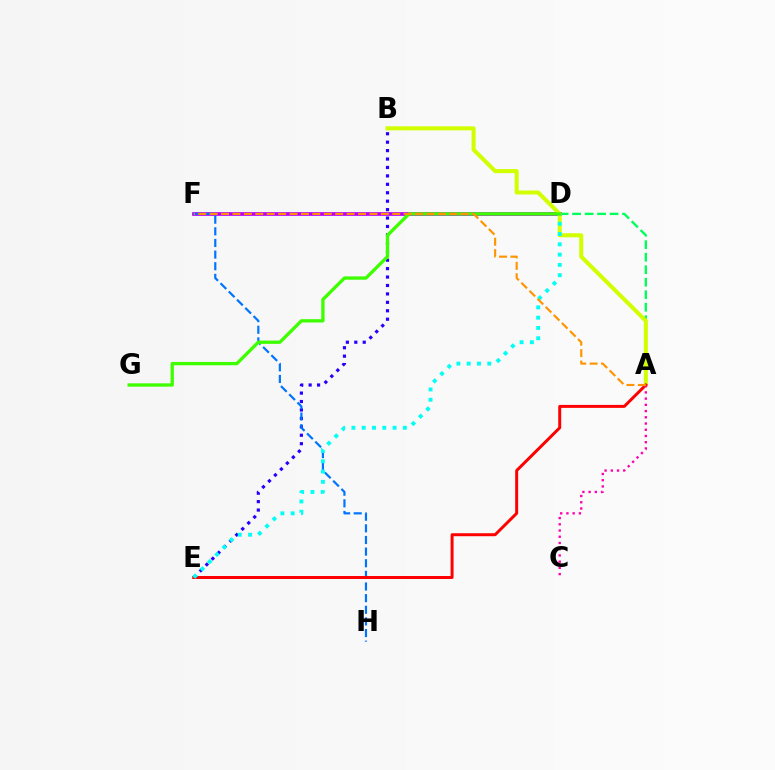{('A', 'D'): [{'color': '#00ff5c', 'line_style': 'dashed', 'thickness': 1.7}], ('B', 'E'): [{'color': '#2500ff', 'line_style': 'dotted', 'thickness': 2.29}], ('D', 'F'): [{'color': '#b900ff', 'line_style': 'solid', 'thickness': 2.68}], ('A', 'B'): [{'color': '#d1ff00', 'line_style': 'solid', 'thickness': 2.91}], ('F', 'H'): [{'color': '#0074ff', 'line_style': 'dashed', 'thickness': 1.58}], ('A', 'E'): [{'color': '#ff0000', 'line_style': 'solid', 'thickness': 2.14}], ('D', 'E'): [{'color': '#00fff6', 'line_style': 'dotted', 'thickness': 2.79}], ('A', 'C'): [{'color': '#ff00ac', 'line_style': 'dotted', 'thickness': 1.69}], ('D', 'G'): [{'color': '#3dff00', 'line_style': 'solid', 'thickness': 2.38}], ('A', 'F'): [{'color': '#ff9400', 'line_style': 'dashed', 'thickness': 1.55}]}